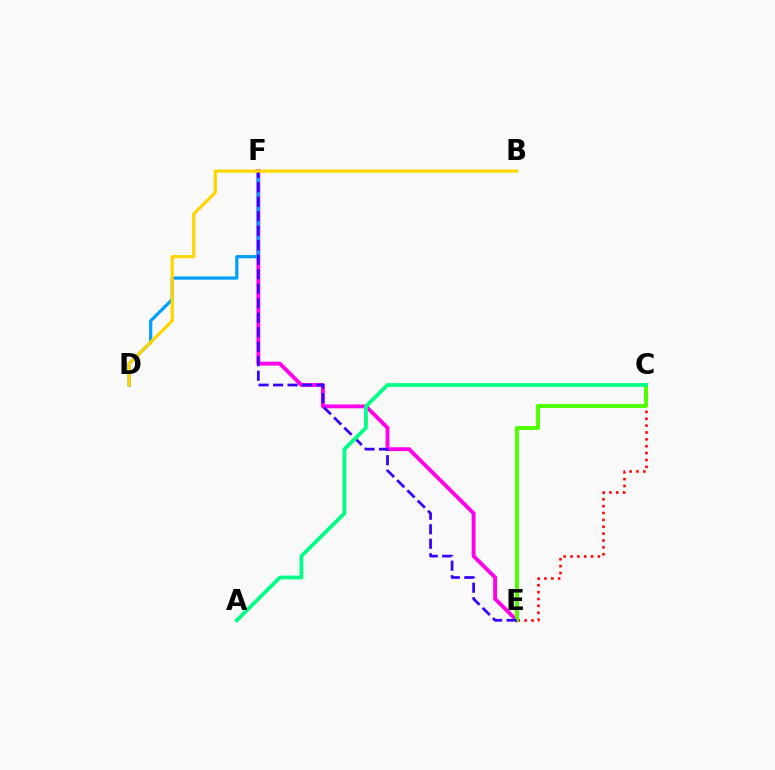{('C', 'E'): [{'color': '#ff0000', 'line_style': 'dotted', 'thickness': 1.86}, {'color': '#4fff00', 'line_style': 'solid', 'thickness': 2.82}], ('E', 'F'): [{'color': '#ff00ed', 'line_style': 'solid', 'thickness': 2.78}, {'color': '#3700ff', 'line_style': 'dashed', 'thickness': 1.97}], ('D', 'F'): [{'color': '#009eff', 'line_style': 'solid', 'thickness': 2.31}], ('A', 'C'): [{'color': '#00ff86', 'line_style': 'solid', 'thickness': 2.73}], ('B', 'D'): [{'color': '#ffd500', 'line_style': 'solid', 'thickness': 2.29}]}